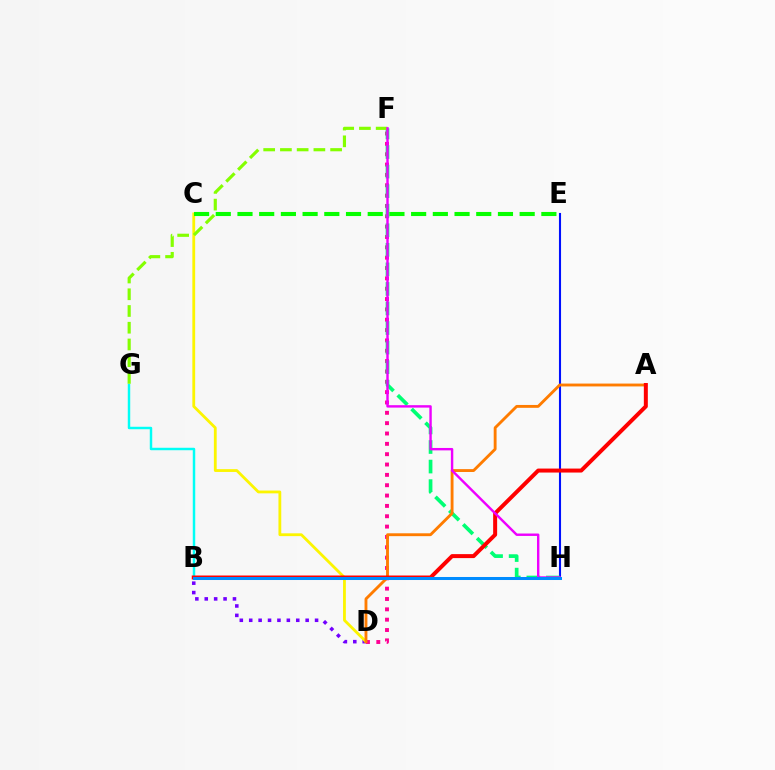{('B', 'D'): [{'color': '#7200ff', 'line_style': 'dotted', 'thickness': 2.56}], ('E', 'H'): [{'color': '#0010ff', 'line_style': 'solid', 'thickness': 1.51}], ('B', 'G'): [{'color': '#00fff6', 'line_style': 'solid', 'thickness': 1.77}], ('C', 'D'): [{'color': '#fcf500', 'line_style': 'solid', 'thickness': 2.02}], ('D', 'F'): [{'color': '#ff0094', 'line_style': 'dotted', 'thickness': 2.81}], ('F', 'H'): [{'color': '#00ff74', 'line_style': 'dashed', 'thickness': 2.66}, {'color': '#ee00ff', 'line_style': 'solid', 'thickness': 1.74}], ('A', 'D'): [{'color': '#ff7c00', 'line_style': 'solid', 'thickness': 2.06}], ('C', 'E'): [{'color': '#08ff00', 'line_style': 'dashed', 'thickness': 2.95}], ('F', 'G'): [{'color': '#84ff00', 'line_style': 'dashed', 'thickness': 2.27}], ('A', 'B'): [{'color': '#ff0000', 'line_style': 'solid', 'thickness': 2.87}], ('B', 'H'): [{'color': '#008cff', 'line_style': 'solid', 'thickness': 2.18}]}